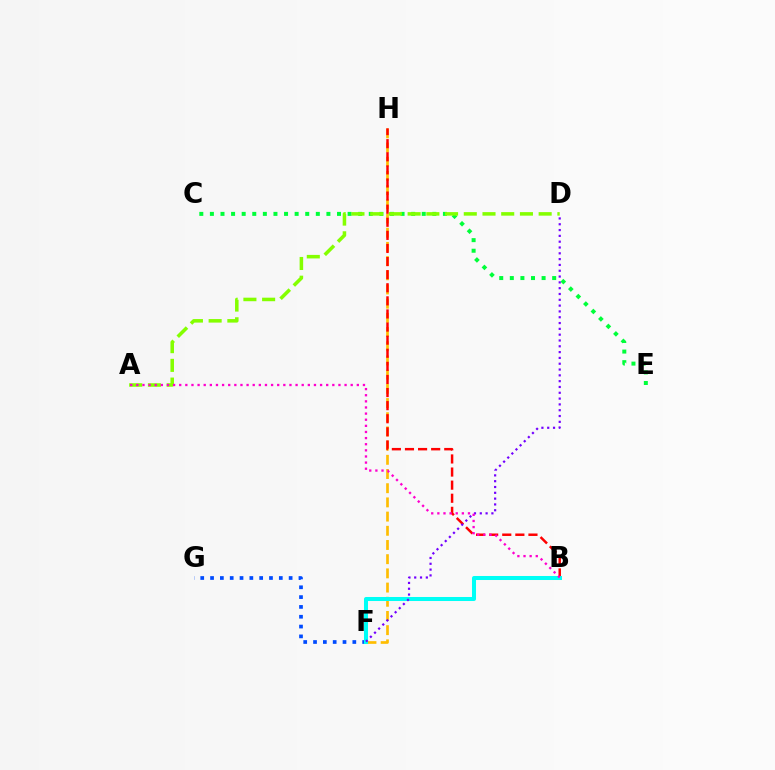{('F', 'G'): [{'color': '#004bff', 'line_style': 'dotted', 'thickness': 2.67}], ('F', 'H'): [{'color': '#ffbd00', 'line_style': 'dashed', 'thickness': 1.93}], ('B', 'H'): [{'color': '#ff0000', 'line_style': 'dashed', 'thickness': 1.78}], ('B', 'F'): [{'color': '#00fff6', 'line_style': 'solid', 'thickness': 2.9}], ('D', 'F'): [{'color': '#7200ff', 'line_style': 'dotted', 'thickness': 1.58}], ('C', 'E'): [{'color': '#00ff39', 'line_style': 'dotted', 'thickness': 2.88}], ('A', 'D'): [{'color': '#84ff00', 'line_style': 'dashed', 'thickness': 2.54}], ('A', 'B'): [{'color': '#ff00cf', 'line_style': 'dotted', 'thickness': 1.66}]}